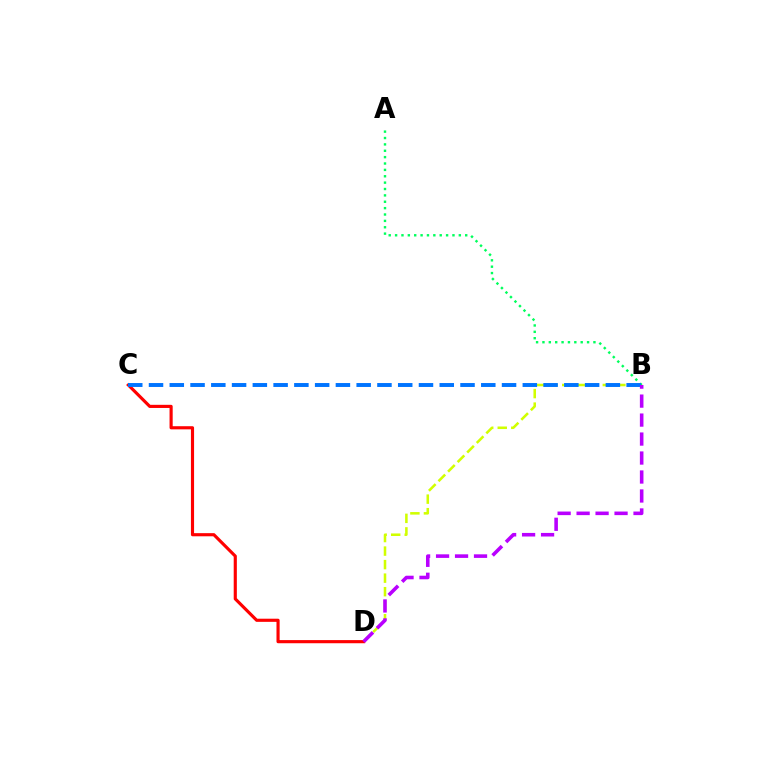{('B', 'D'): [{'color': '#d1ff00', 'line_style': 'dashed', 'thickness': 1.84}, {'color': '#b900ff', 'line_style': 'dashed', 'thickness': 2.58}], ('A', 'B'): [{'color': '#00ff5c', 'line_style': 'dotted', 'thickness': 1.73}], ('C', 'D'): [{'color': '#ff0000', 'line_style': 'solid', 'thickness': 2.26}], ('B', 'C'): [{'color': '#0074ff', 'line_style': 'dashed', 'thickness': 2.82}]}